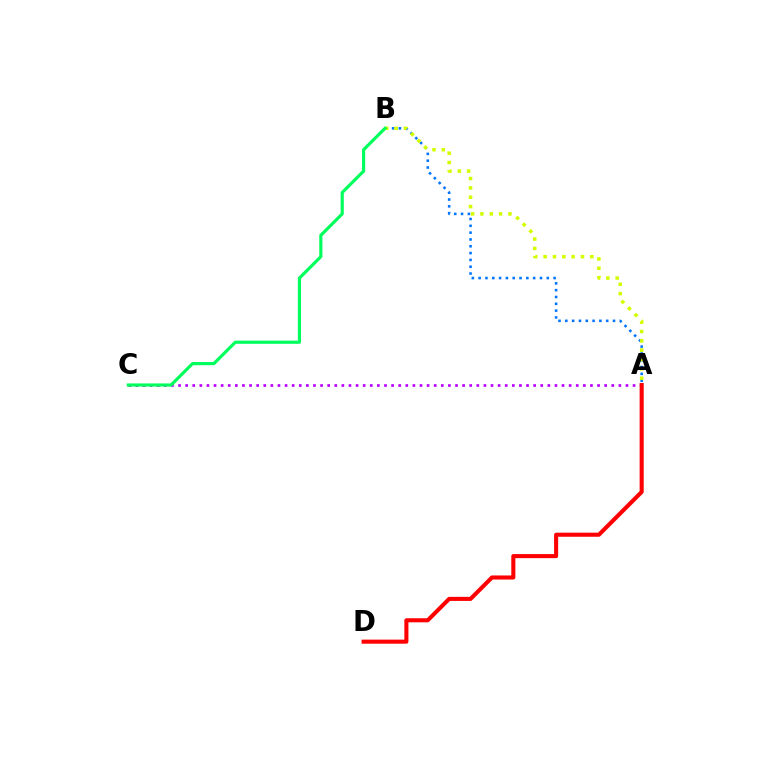{('A', 'B'): [{'color': '#0074ff', 'line_style': 'dotted', 'thickness': 1.85}, {'color': '#d1ff00', 'line_style': 'dotted', 'thickness': 2.54}], ('A', 'C'): [{'color': '#b900ff', 'line_style': 'dotted', 'thickness': 1.93}], ('A', 'D'): [{'color': '#ff0000', 'line_style': 'solid', 'thickness': 2.93}], ('B', 'C'): [{'color': '#00ff5c', 'line_style': 'solid', 'thickness': 2.28}]}